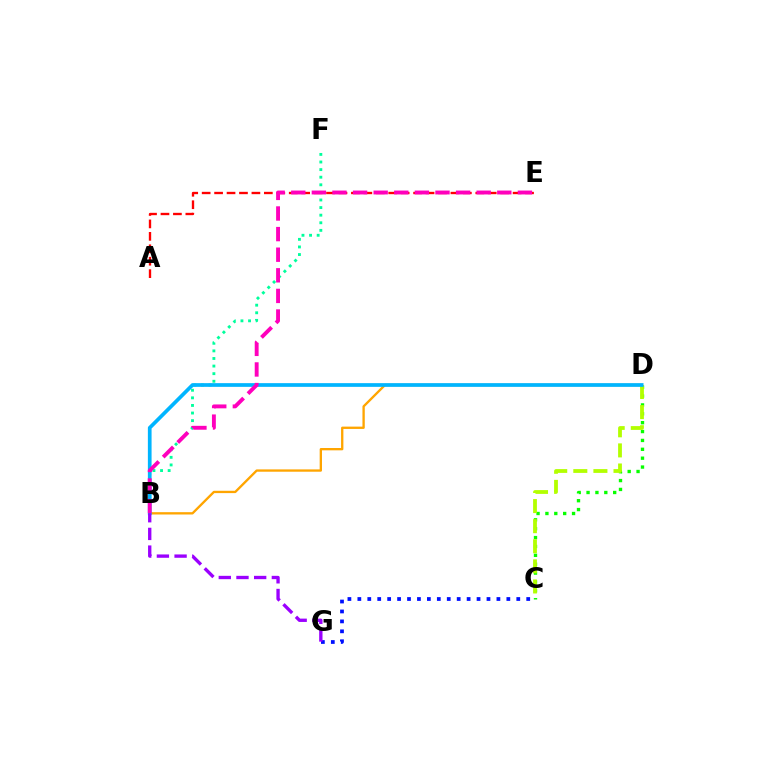{('B', 'D'): [{'color': '#ffa500', 'line_style': 'solid', 'thickness': 1.68}, {'color': '#00b5ff', 'line_style': 'solid', 'thickness': 2.66}], ('C', 'G'): [{'color': '#0010ff', 'line_style': 'dotted', 'thickness': 2.7}], ('C', 'D'): [{'color': '#08ff00', 'line_style': 'dotted', 'thickness': 2.41}, {'color': '#b3ff00', 'line_style': 'dashed', 'thickness': 2.73}], ('A', 'E'): [{'color': '#ff0000', 'line_style': 'dashed', 'thickness': 1.69}], ('B', 'F'): [{'color': '#00ff9d', 'line_style': 'dotted', 'thickness': 2.06}], ('B', 'E'): [{'color': '#ff00bd', 'line_style': 'dashed', 'thickness': 2.8}], ('B', 'G'): [{'color': '#9b00ff', 'line_style': 'dashed', 'thickness': 2.4}]}